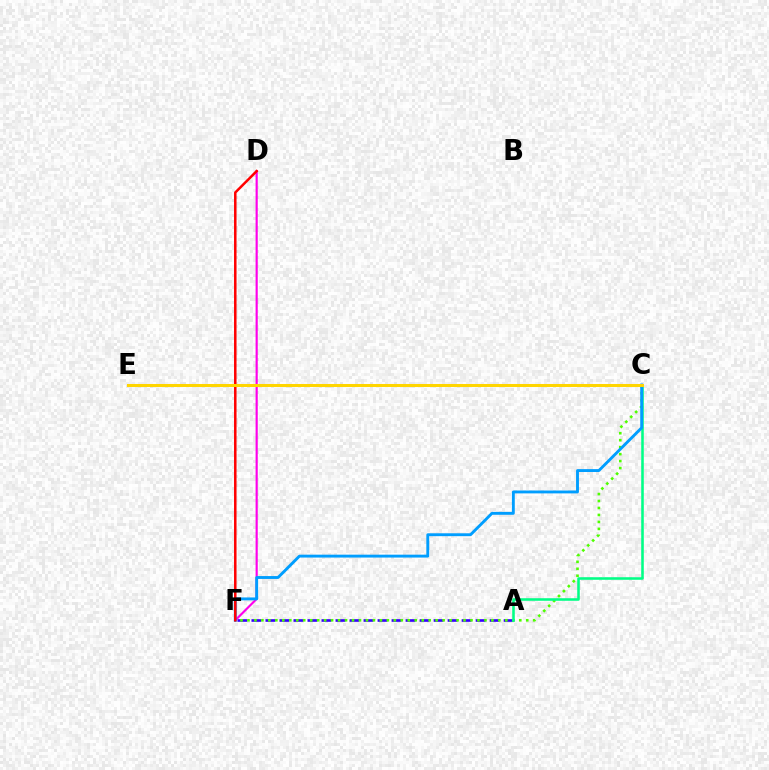{('A', 'F'): [{'color': '#3700ff', 'line_style': 'dashed', 'thickness': 1.9}], ('C', 'F'): [{'color': '#4fff00', 'line_style': 'dotted', 'thickness': 1.89}, {'color': '#009eff', 'line_style': 'solid', 'thickness': 2.08}], ('D', 'F'): [{'color': '#ff00ed', 'line_style': 'solid', 'thickness': 1.56}, {'color': '#ff0000', 'line_style': 'solid', 'thickness': 1.81}], ('A', 'C'): [{'color': '#00ff86', 'line_style': 'solid', 'thickness': 1.84}], ('C', 'E'): [{'color': '#ffd500', 'line_style': 'solid', 'thickness': 2.18}]}